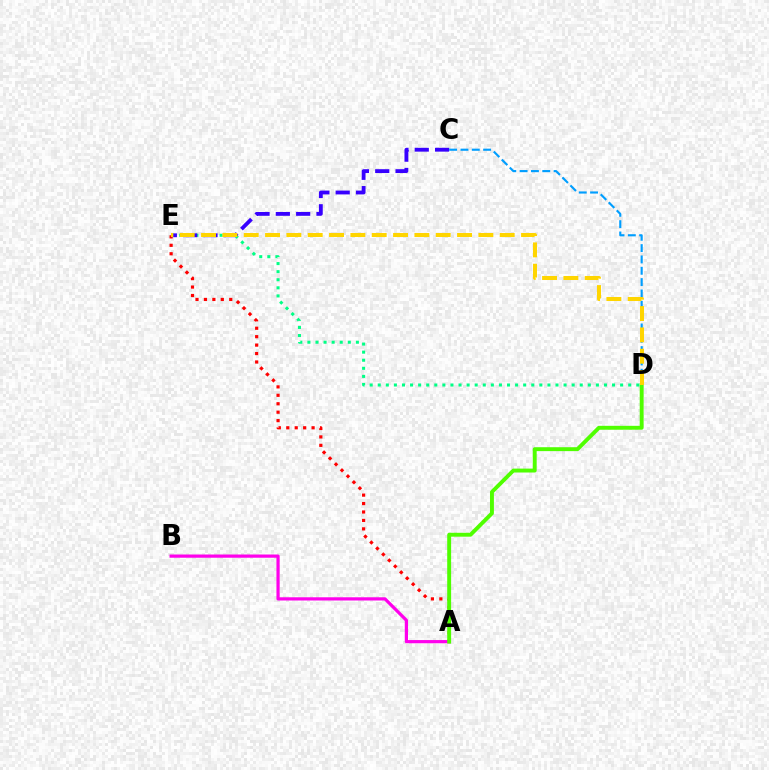{('A', 'E'): [{'color': '#ff0000', 'line_style': 'dotted', 'thickness': 2.29}], ('D', 'E'): [{'color': '#00ff86', 'line_style': 'dotted', 'thickness': 2.2}, {'color': '#ffd500', 'line_style': 'dashed', 'thickness': 2.9}], ('A', 'B'): [{'color': '#ff00ed', 'line_style': 'solid', 'thickness': 2.31}], ('C', 'E'): [{'color': '#3700ff', 'line_style': 'dashed', 'thickness': 2.76}], ('C', 'D'): [{'color': '#009eff', 'line_style': 'dashed', 'thickness': 1.54}], ('A', 'D'): [{'color': '#4fff00', 'line_style': 'solid', 'thickness': 2.81}]}